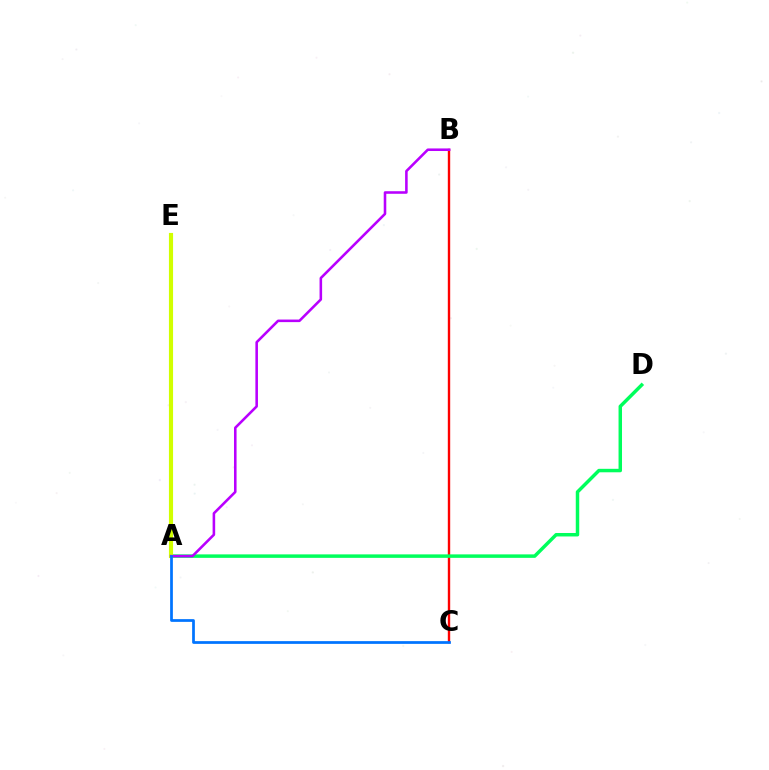{('B', 'C'): [{'color': '#ff0000', 'line_style': 'solid', 'thickness': 1.72}], ('A', 'D'): [{'color': '#00ff5c', 'line_style': 'solid', 'thickness': 2.5}], ('A', 'E'): [{'color': '#d1ff00', 'line_style': 'solid', 'thickness': 2.98}], ('A', 'B'): [{'color': '#b900ff', 'line_style': 'solid', 'thickness': 1.85}], ('A', 'C'): [{'color': '#0074ff', 'line_style': 'solid', 'thickness': 1.97}]}